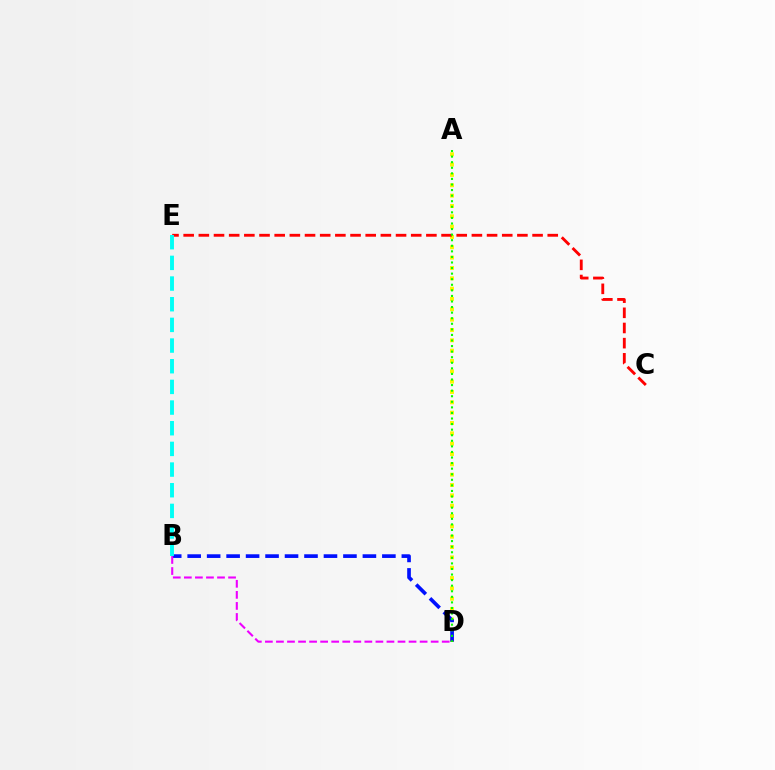{('A', 'D'): [{'color': '#fcf500', 'line_style': 'dotted', 'thickness': 2.81}, {'color': '#08ff00', 'line_style': 'dotted', 'thickness': 1.51}], ('B', 'D'): [{'color': '#0010ff', 'line_style': 'dashed', 'thickness': 2.65}, {'color': '#ee00ff', 'line_style': 'dashed', 'thickness': 1.5}], ('C', 'E'): [{'color': '#ff0000', 'line_style': 'dashed', 'thickness': 2.06}], ('B', 'E'): [{'color': '#00fff6', 'line_style': 'dashed', 'thickness': 2.81}]}